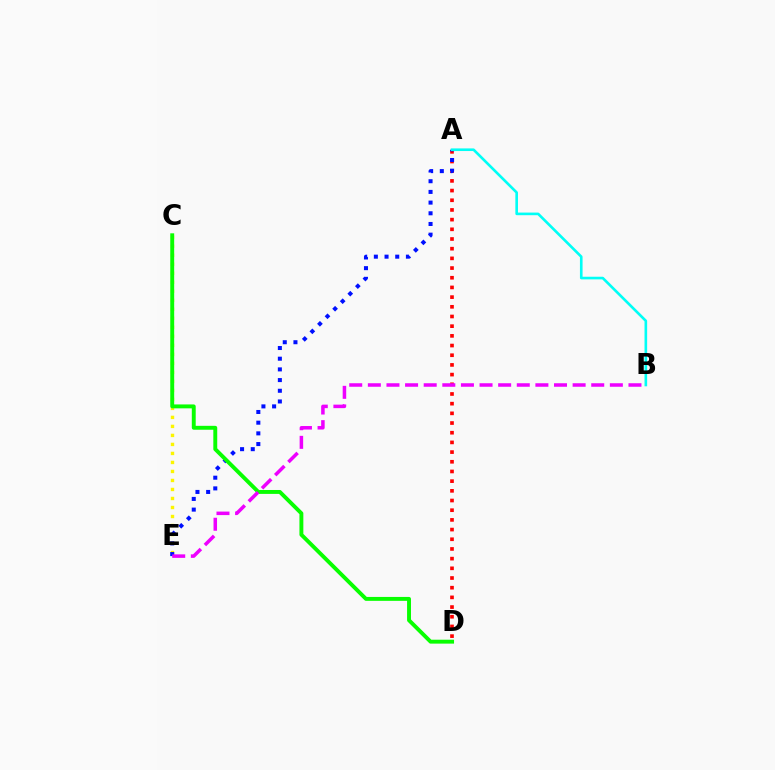{('C', 'E'): [{'color': '#fcf500', 'line_style': 'dotted', 'thickness': 2.45}], ('A', 'D'): [{'color': '#ff0000', 'line_style': 'dotted', 'thickness': 2.63}], ('A', 'E'): [{'color': '#0010ff', 'line_style': 'dotted', 'thickness': 2.9}], ('A', 'B'): [{'color': '#00fff6', 'line_style': 'solid', 'thickness': 1.89}], ('C', 'D'): [{'color': '#08ff00', 'line_style': 'solid', 'thickness': 2.82}], ('B', 'E'): [{'color': '#ee00ff', 'line_style': 'dashed', 'thickness': 2.53}]}